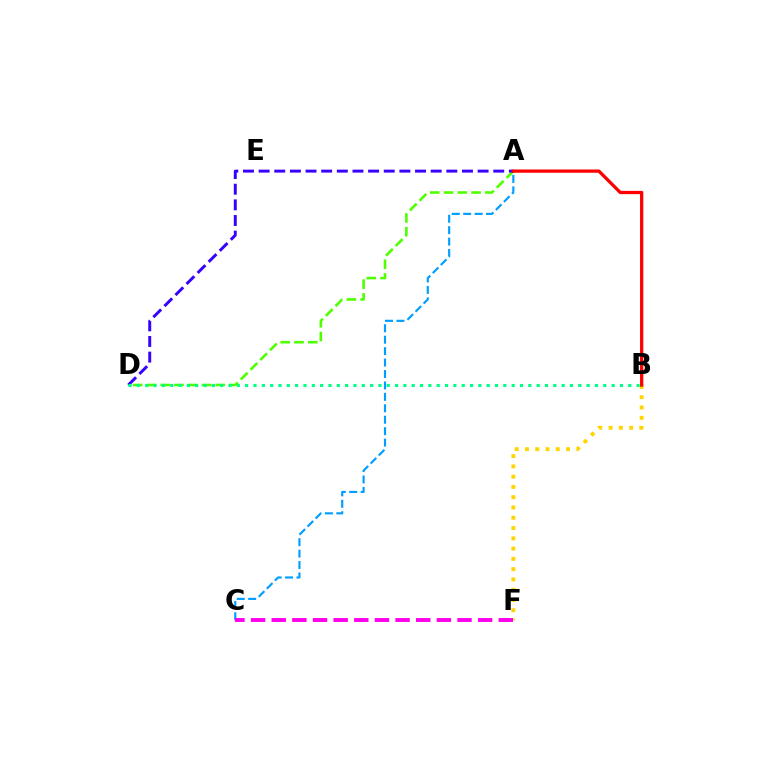{('A', 'D'): [{'color': '#4fff00', 'line_style': 'dashed', 'thickness': 1.87}, {'color': '#3700ff', 'line_style': 'dashed', 'thickness': 2.12}], ('B', 'F'): [{'color': '#ffd500', 'line_style': 'dotted', 'thickness': 2.79}], ('A', 'C'): [{'color': '#009eff', 'line_style': 'dashed', 'thickness': 1.55}], ('C', 'F'): [{'color': '#ff00ed', 'line_style': 'dashed', 'thickness': 2.8}], ('A', 'B'): [{'color': '#ff0000', 'line_style': 'solid', 'thickness': 2.36}], ('B', 'D'): [{'color': '#00ff86', 'line_style': 'dotted', 'thickness': 2.26}]}